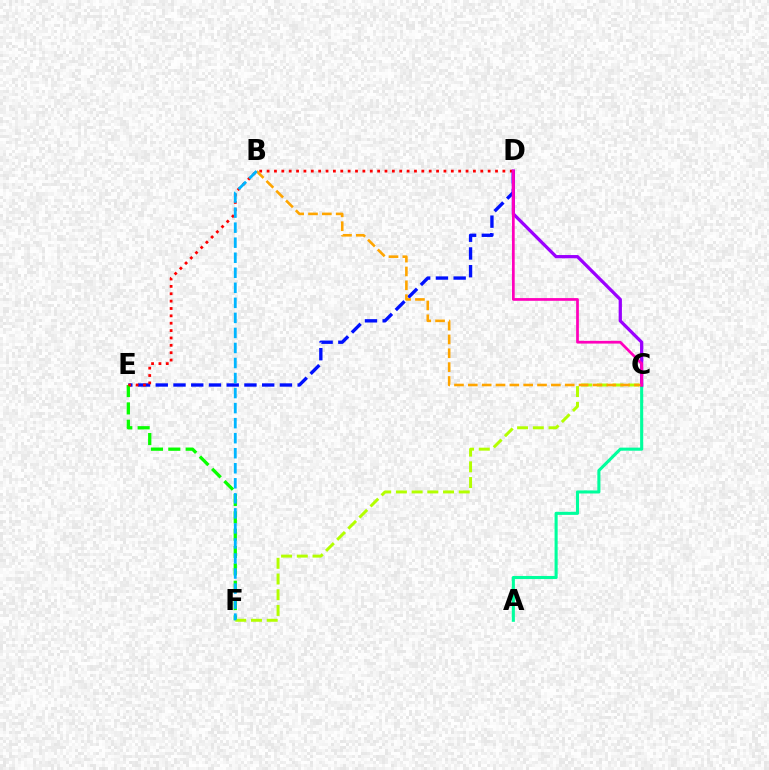{('A', 'C'): [{'color': '#00ff9d', 'line_style': 'solid', 'thickness': 2.22}], ('D', 'E'): [{'color': '#0010ff', 'line_style': 'dashed', 'thickness': 2.41}, {'color': '#ff0000', 'line_style': 'dotted', 'thickness': 2.0}], ('E', 'F'): [{'color': '#08ff00', 'line_style': 'dashed', 'thickness': 2.36}], ('C', 'F'): [{'color': '#b3ff00', 'line_style': 'dashed', 'thickness': 2.13}], ('C', 'D'): [{'color': '#9b00ff', 'line_style': 'solid', 'thickness': 2.35}, {'color': '#ff00bd', 'line_style': 'solid', 'thickness': 1.96}], ('B', 'C'): [{'color': '#ffa500', 'line_style': 'dashed', 'thickness': 1.88}], ('B', 'F'): [{'color': '#00b5ff', 'line_style': 'dashed', 'thickness': 2.04}]}